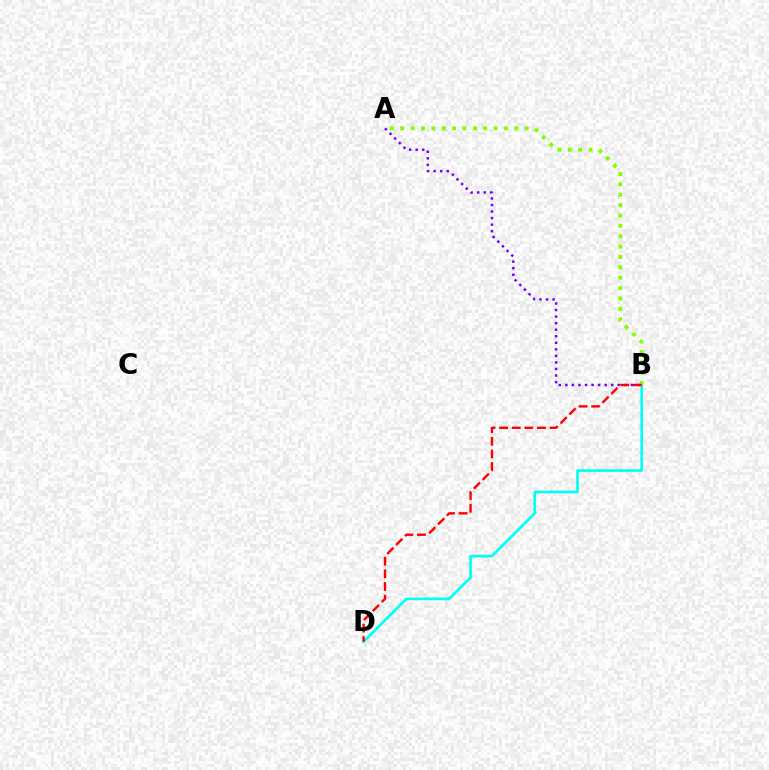{('A', 'B'): [{'color': '#7200ff', 'line_style': 'dotted', 'thickness': 1.78}, {'color': '#84ff00', 'line_style': 'dotted', 'thickness': 2.82}], ('B', 'D'): [{'color': '#00fff6', 'line_style': 'solid', 'thickness': 1.91}, {'color': '#ff0000', 'line_style': 'dashed', 'thickness': 1.71}]}